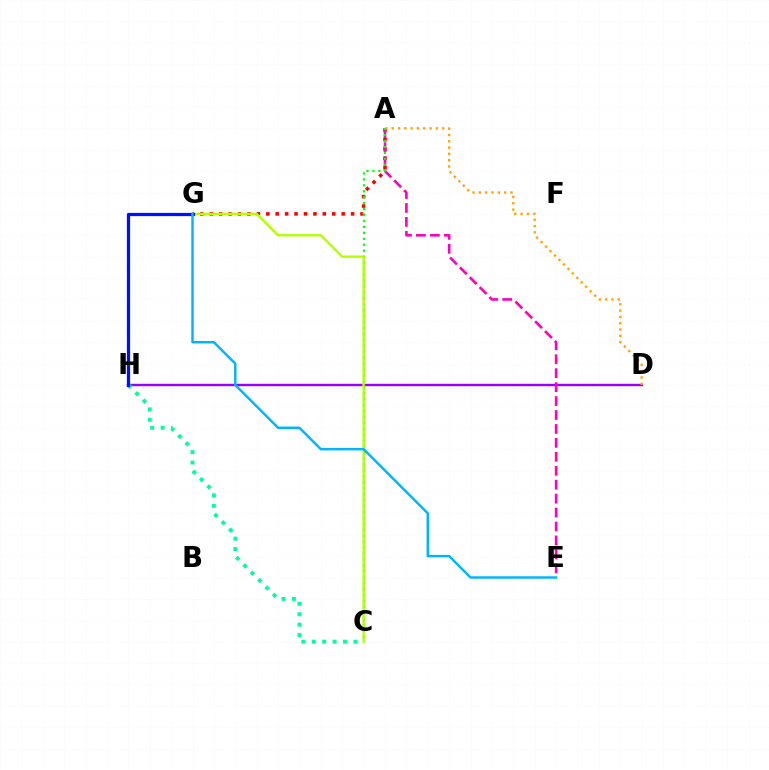{('A', 'G'): [{'color': '#ff0000', 'line_style': 'dotted', 'thickness': 2.56}], ('D', 'H'): [{'color': '#9b00ff', 'line_style': 'solid', 'thickness': 1.72}], ('A', 'E'): [{'color': '#ff00bd', 'line_style': 'dashed', 'thickness': 1.89}], ('A', 'C'): [{'color': '#08ff00', 'line_style': 'dotted', 'thickness': 1.61}], ('C', 'G'): [{'color': '#b3ff00', 'line_style': 'solid', 'thickness': 1.71}], ('C', 'H'): [{'color': '#00ff9d', 'line_style': 'dotted', 'thickness': 2.83}], ('G', 'H'): [{'color': '#0010ff', 'line_style': 'solid', 'thickness': 2.34}], ('A', 'D'): [{'color': '#ffa500', 'line_style': 'dotted', 'thickness': 1.71}], ('E', 'G'): [{'color': '#00b5ff', 'line_style': 'solid', 'thickness': 1.76}]}